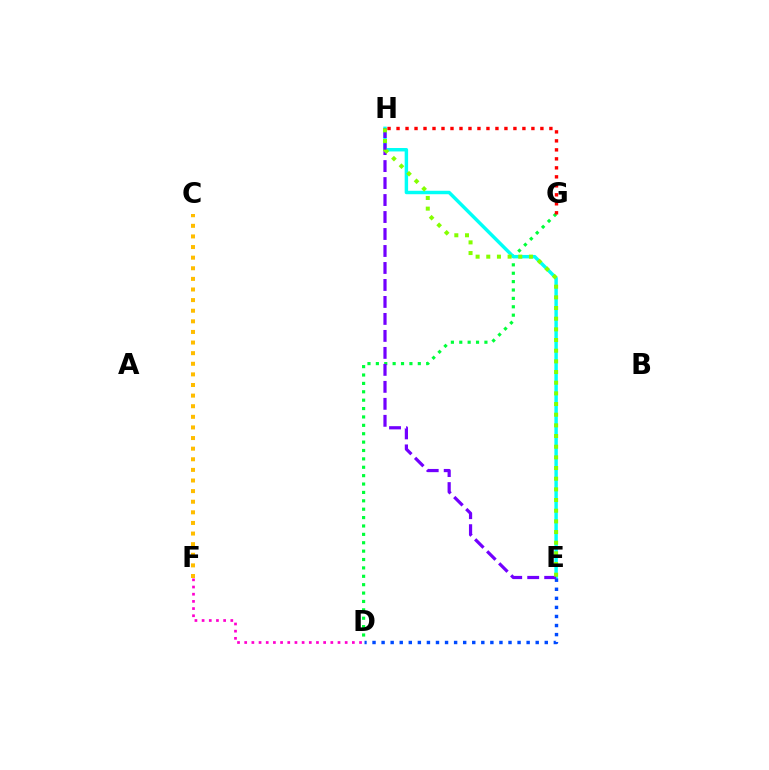{('C', 'F'): [{'color': '#ffbd00', 'line_style': 'dotted', 'thickness': 2.88}], ('D', 'G'): [{'color': '#00ff39', 'line_style': 'dotted', 'thickness': 2.28}], ('E', 'H'): [{'color': '#00fff6', 'line_style': 'solid', 'thickness': 2.48}, {'color': '#7200ff', 'line_style': 'dashed', 'thickness': 2.31}, {'color': '#84ff00', 'line_style': 'dotted', 'thickness': 2.9}], ('D', 'E'): [{'color': '#004bff', 'line_style': 'dotted', 'thickness': 2.46}], ('G', 'H'): [{'color': '#ff0000', 'line_style': 'dotted', 'thickness': 2.44}], ('D', 'F'): [{'color': '#ff00cf', 'line_style': 'dotted', 'thickness': 1.95}]}